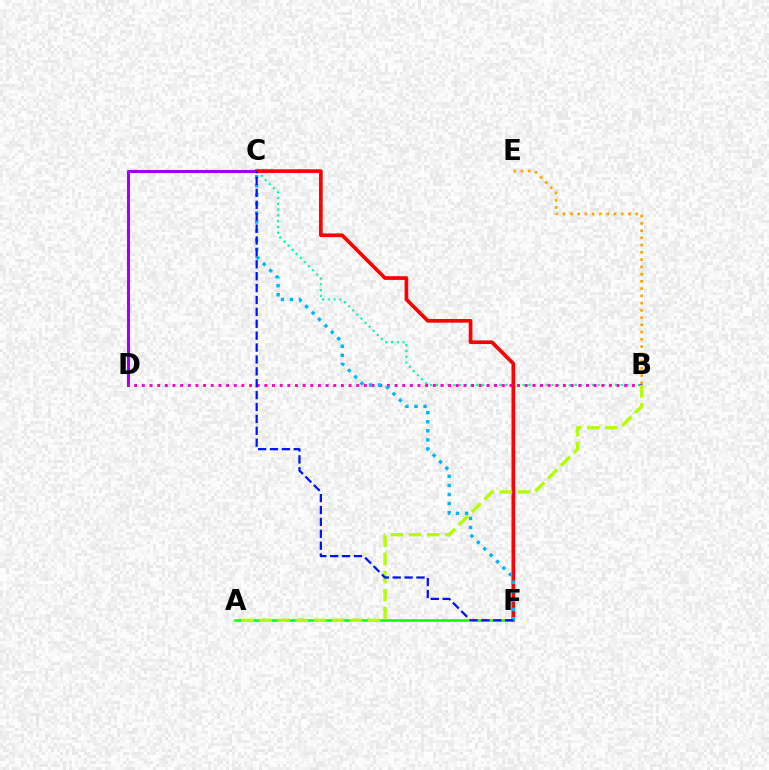{('B', 'E'): [{'color': '#ffa500', 'line_style': 'dotted', 'thickness': 1.97}], ('C', 'D'): [{'color': '#9b00ff', 'line_style': 'solid', 'thickness': 2.21}], ('B', 'C'): [{'color': '#00ff9d', 'line_style': 'dotted', 'thickness': 1.57}], ('C', 'F'): [{'color': '#ff0000', 'line_style': 'solid', 'thickness': 2.65}, {'color': '#00b5ff', 'line_style': 'dotted', 'thickness': 2.46}, {'color': '#0010ff', 'line_style': 'dashed', 'thickness': 1.62}], ('B', 'D'): [{'color': '#ff00bd', 'line_style': 'dotted', 'thickness': 2.08}], ('A', 'F'): [{'color': '#08ff00', 'line_style': 'solid', 'thickness': 1.82}], ('A', 'B'): [{'color': '#b3ff00', 'line_style': 'dashed', 'thickness': 2.46}]}